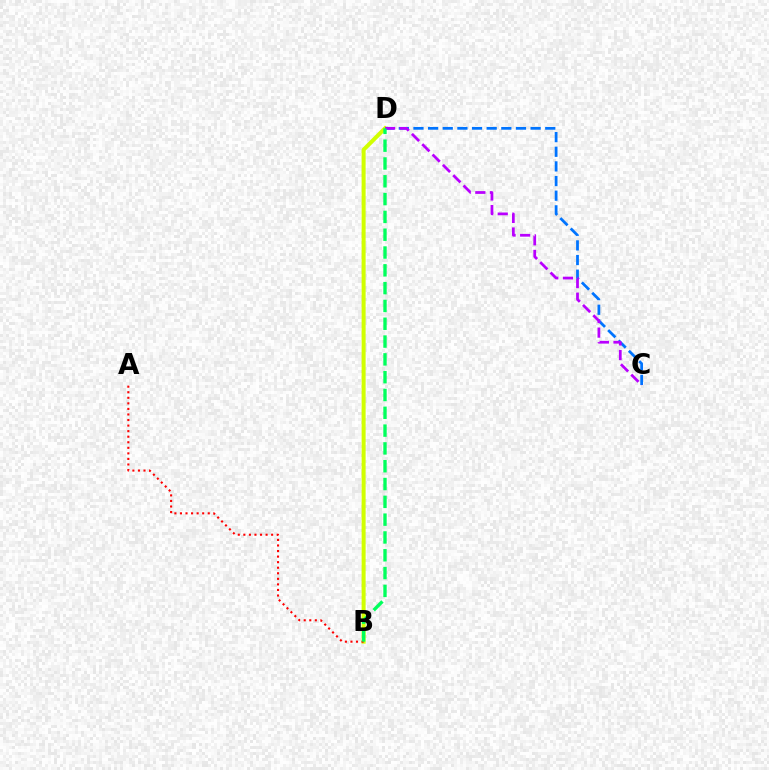{('B', 'D'): [{'color': '#d1ff00', 'line_style': 'solid', 'thickness': 2.89}, {'color': '#00ff5c', 'line_style': 'dashed', 'thickness': 2.42}], ('C', 'D'): [{'color': '#0074ff', 'line_style': 'dashed', 'thickness': 1.99}, {'color': '#b900ff', 'line_style': 'dashed', 'thickness': 1.98}], ('A', 'B'): [{'color': '#ff0000', 'line_style': 'dotted', 'thickness': 1.51}]}